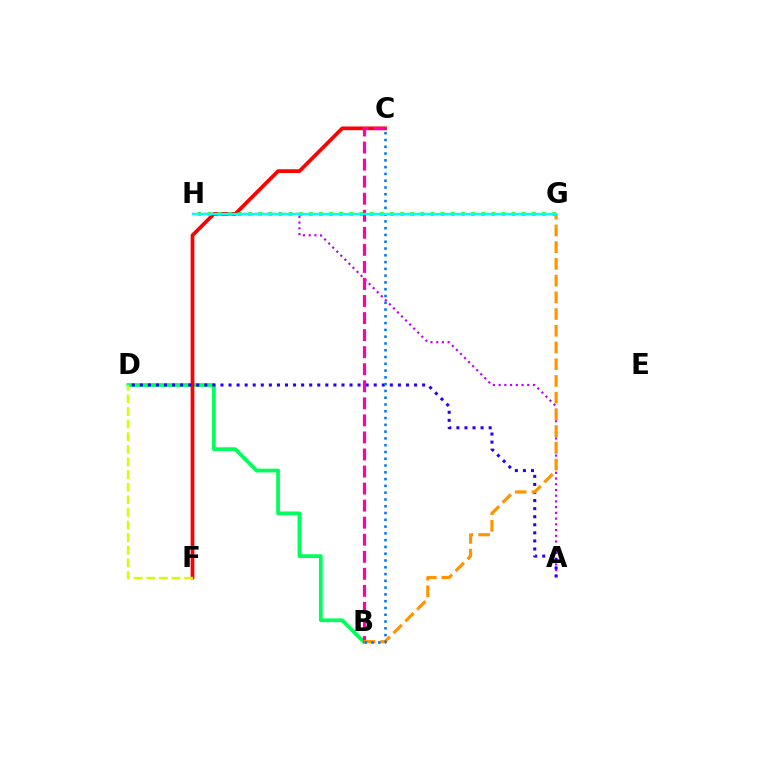{('B', 'D'): [{'color': '#00ff5c', 'line_style': 'solid', 'thickness': 2.7}], ('C', 'F'): [{'color': '#ff0000', 'line_style': 'solid', 'thickness': 2.67}], ('G', 'H'): [{'color': '#3dff00', 'line_style': 'dotted', 'thickness': 2.75}, {'color': '#00fff6', 'line_style': 'solid', 'thickness': 1.73}], ('A', 'H'): [{'color': '#b900ff', 'line_style': 'dotted', 'thickness': 1.56}], ('A', 'D'): [{'color': '#2500ff', 'line_style': 'dotted', 'thickness': 2.19}], ('B', 'C'): [{'color': '#ff00ac', 'line_style': 'dashed', 'thickness': 2.32}, {'color': '#0074ff', 'line_style': 'dotted', 'thickness': 1.84}], ('B', 'G'): [{'color': '#ff9400', 'line_style': 'dashed', 'thickness': 2.27}], ('D', 'F'): [{'color': '#d1ff00', 'line_style': 'dashed', 'thickness': 1.71}]}